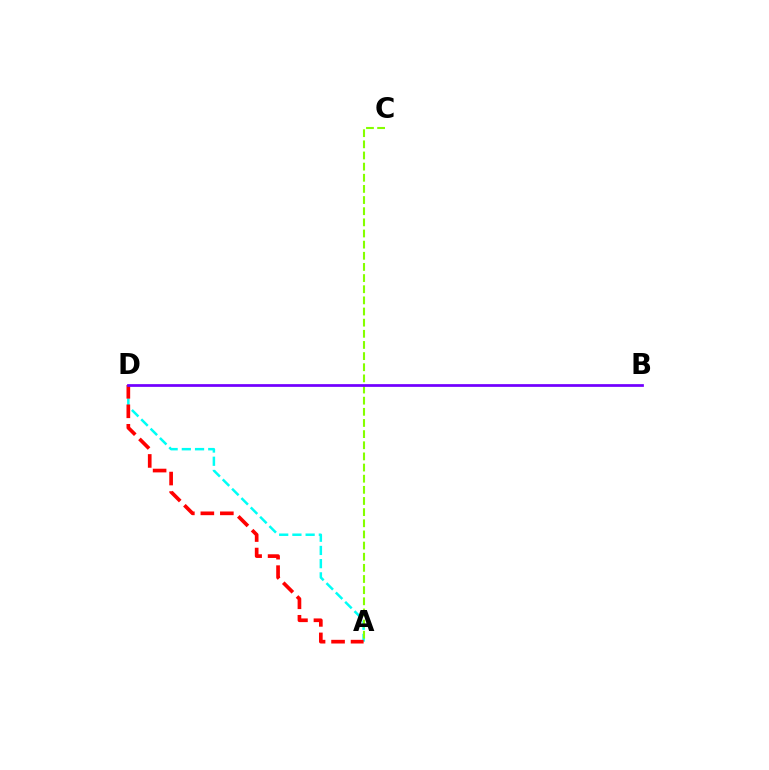{('A', 'D'): [{'color': '#00fff6', 'line_style': 'dashed', 'thickness': 1.79}, {'color': '#ff0000', 'line_style': 'dashed', 'thickness': 2.65}], ('A', 'C'): [{'color': '#84ff00', 'line_style': 'dashed', 'thickness': 1.51}], ('B', 'D'): [{'color': '#7200ff', 'line_style': 'solid', 'thickness': 1.98}]}